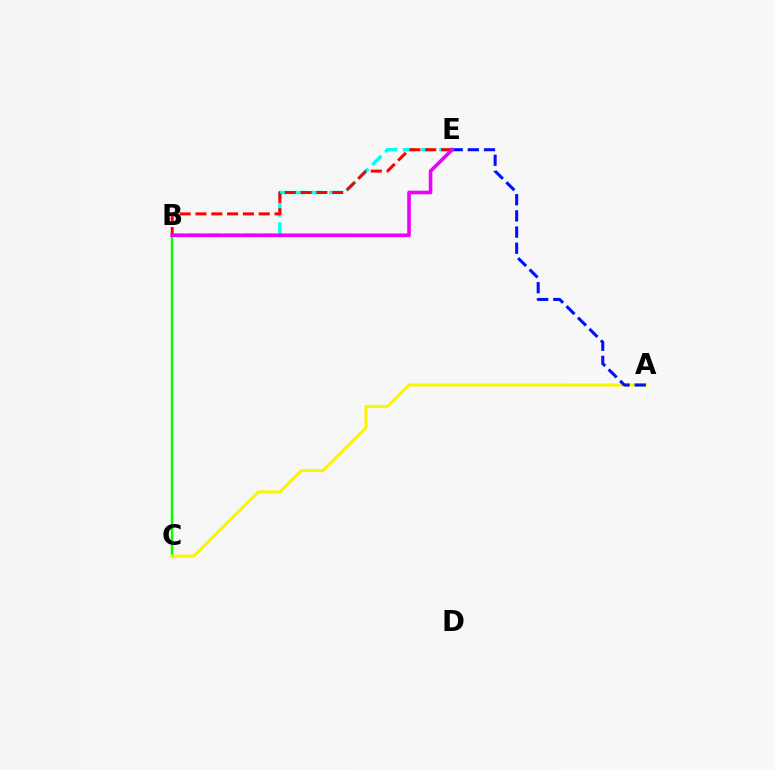{('B', 'C'): [{'color': '#08ff00', 'line_style': 'solid', 'thickness': 1.79}], ('B', 'E'): [{'color': '#00fff6', 'line_style': 'dashed', 'thickness': 2.49}, {'color': '#ff0000', 'line_style': 'dashed', 'thickness': 2.15}, {'color': '#ee00ff', 'line_style': 'solid', 'thickness': 2.61}], ('A', 'C'): [{'color': '#fcf500', 'line_style': 'solid', 'thickness': 2.2}], ('A', 'E'): [{'color': '#0010ff', 'line_style': 'dashed', 'thickness': 2.19}]}